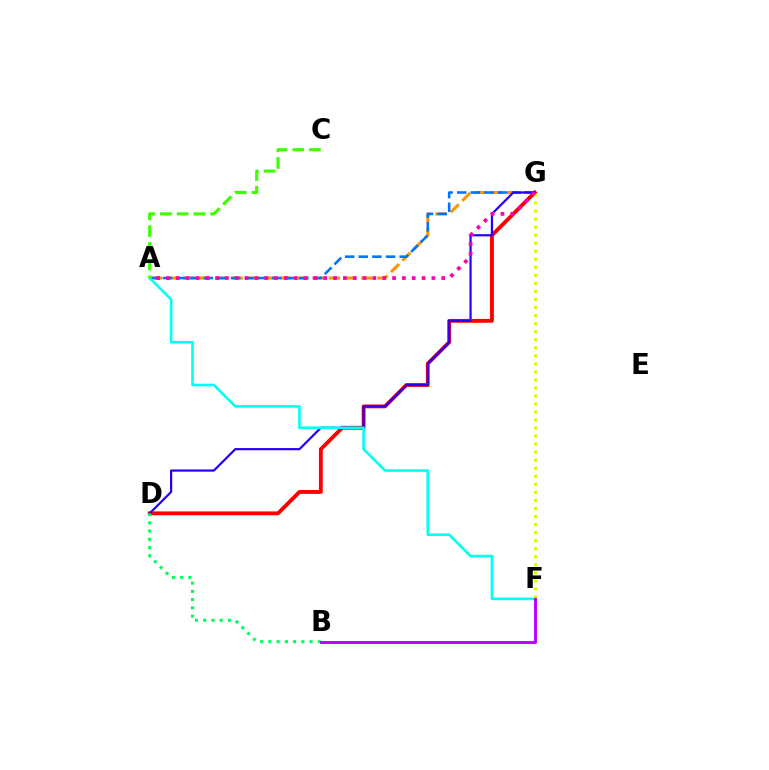{('A', 'G'): [{'color': '#ff9400', 'line_style': 'dashed', 'thickness': 2.2}, {'color': '#0074ff', 'line_style': 'dashed', 'thickness': 1.85}, {'color': '#ff00ac', 'line_style': 'dotted', 'thickness': 2.67}], ('D', 'G'): [{'color': '#ff0000', 'line_style': 'solid', 'thickness': 2.77}, {'color': '#2500ff', 'line_style': 'solid', 'thickness': 1.59}], ('F', 'G'): [{'color': '#d1ff00', 'line_style': 'dotted', 'thickness': 2.18}], ('A', 'F'): [{'color': '#00fff6', 'line_style': 'solid', 'thickness': 1.88}], ('B', 'D'): [{'color': '#00ff5c', 'line_style': 'dotted', 'thickness': 2.24}], ('B', 'F'): [{'color': '#b900ff', 'line_style': 'solid', 'thickness': 2.09}], ('A', 'C'): [{'color': '#3dff00', 'line_style': 'dashed', 'thickness': 2.27}]}